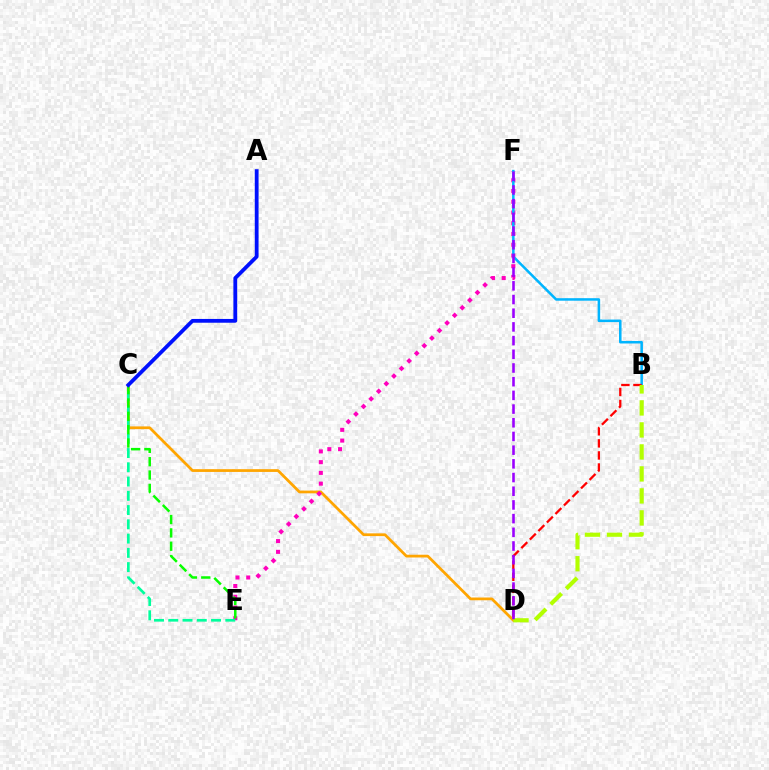{('C', 'D'): [{'color': '#ffa500', 'line_style': 'solid', 'thickness': 1.98}], ('E', 'F'): [{'color': '#ff00bd', 'line_style': 'dotted', 'thickness': 2.92}], ('C', 'E'): [{'color': '#00ff9d', 'line_style': 'dashed', 'thickness': 1.94}, {'color': '#08ff00', 'line_style': 'dashed', 'thickness': 1.81}], ('B', 'F'): [{'color': '#00b5ff', 'line_style': 'solid', 'thickness': 1.82}], ('B', 'D'): [{'color': '#ff0000', 'line_style': 'dashed', 'thickness': 1.64}, {'color': '#b3ff00', 'line_style': 'dashed', 'thickness': 2.99}], ('D', 'F'): [{'color': '#9b00ff', 'line_style': 'dashed', 'thickness': 1.86}], ('A', 'C'): [{'color': '#0010ff', 'line_style': 'solid', 'thickness': 2.73}]}